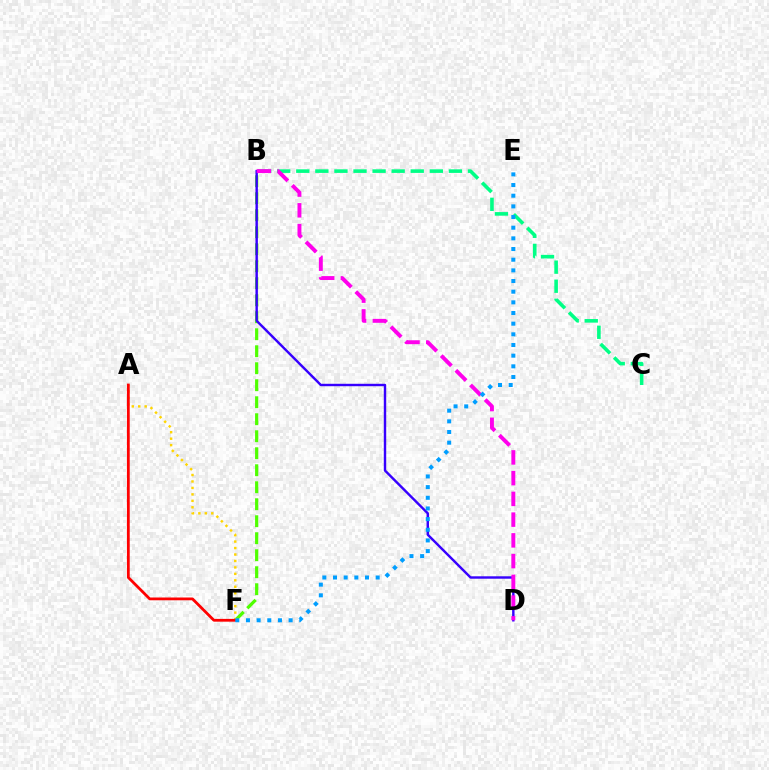{('B', 'F'): [{'color': '#4fff00', 'line_style': 'dashed', 'thickness': 2.31}], ('A', 'F'): [{'color': '#ffd500', 'line_style': 'dotted', 'thickness': 1.75}, {'color': '#ff0000', 'line_style': 'solid', 'thickness': 2.0}], ('B', 'C'): [{'color': '#00ff86', 'line_style': 'dashed', 'thickness': 2.59}], ('B', 'D'): [{'color': '#3700ff', 'line_style': 'solid', 'thickness': 1.74}, {'color': '#ff00ed', 'line_style': 'dashed', 'thickness': 2.82}], ('E', 'F'): [{'color': '#009eff', 'line_style': 'dotted', 'thickness': 2.9}]}